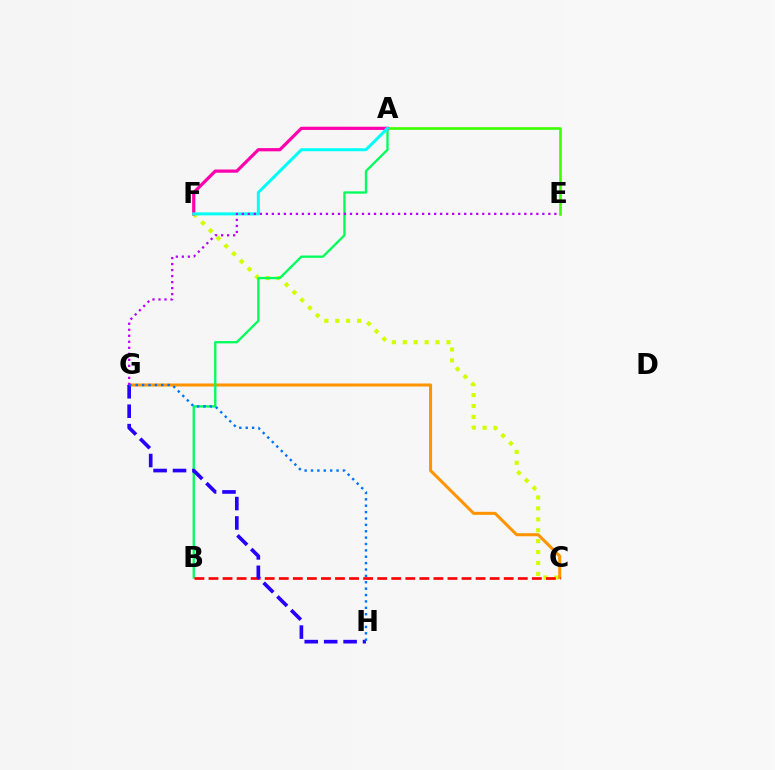{('A', 'E'): [{'color': '#3dff00', 'line_style': 'solid', 'thickness': 1.89}], ('C', 'F'): [{'color': '#d1ff00', 'line_style': 'dotted', 'thickness': 2.96}], ('C', 'G'): [{'color': '#ff9400', 'line_style': 'solid', 'thickness': 2.19}], ('A', 'B'): [{'color': '#00ff5c', 'line_style': 'solid', 'thickness': 1.67}], ('B', 'C'): [{'color': '#ff0000', 'line_style': 'dashed', 'thickness': 1.91}], ('A', 'F'): [{'color': '#ff00ac', 'line_style': 'solid', 'thickness': 2.31}, {'color': '#00fff6', 'line_style': 'solid', 'thickness': 2.16}], ('G', 'H'): [{'color': '#2500ff', 'line_style': 'dashed', 'thickness': 2.64}, {'color': '#0074ff', 'line_style': 'dotted', 'thickness': 1.73}], ('E', 'G'): [{'color': '#b900ff', 'line_style': 'dotted', 'thickness': 1.63}]}